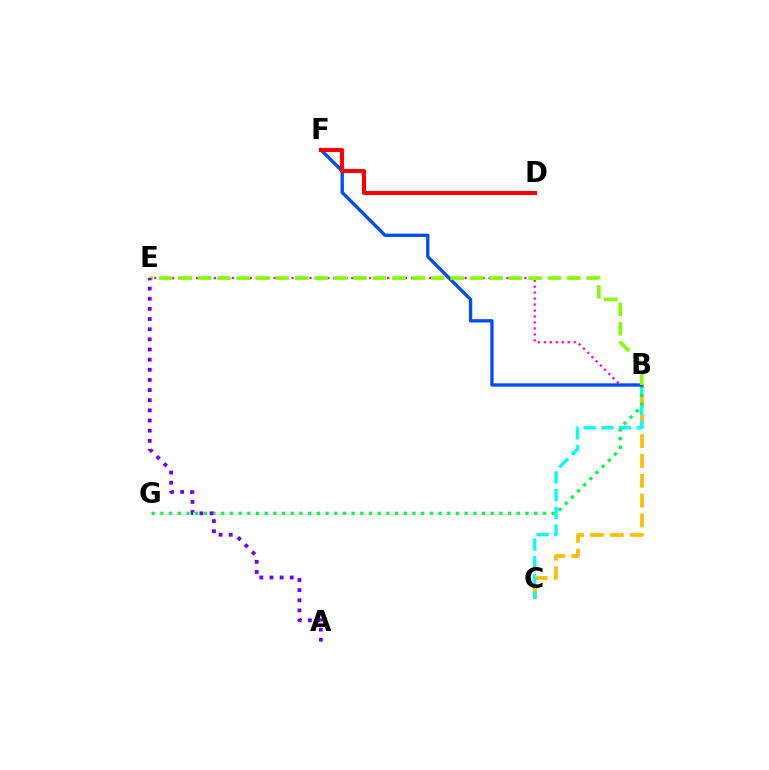{('B', 'E'): [{'color': '#ff00cf', 'line_style': 'dotted', 'thickness': 1.62}, {'color': '#84ff00', 'line_style': 'dashed', 'thickness': 2.64}], ('B', 'C'): [{'color': '#ffbd00', 'line_style': 'dashed', 'thickness': 2.7}, {'color': '#00fff6', 'line_style': 'dashed', 'thickness': 2.4}], ('B', 'G'): [{'color': '#00ff39', 'line_style': 'dotted', 'thickness': 2.36}], ('B', 'F'): [{'color': '#004bff', 'line_style': 'solid', 'thickness': 2.39}], ('A', 'E'): [{'color': '#7200ff', 'line_style': 'dotted', 'thickness': 2.76}], ('D', 'F'): [{'color': '#ff0000', 'line_style': 'solid', 'thickness': 2.95}]}